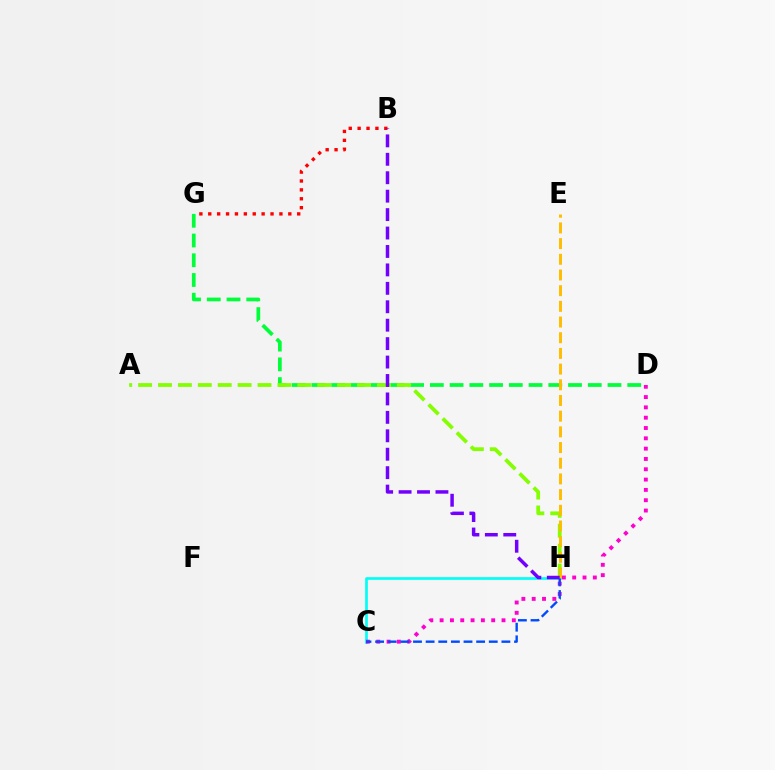{('D', 'G'): [{'color': '#00ff39', 'line_style': 'dashed', 'thickness': 2.68}], ('C', 'H'): [{'color': '#00fff6', 'line_style': 'solid', 'thickness': 1.93}, {'color': '#004bff', 'line_style': 'dashed', 'thickness': 1.72}], ('A', 'H'): [{'color': '#84ff00', 'line_style': 'dashed', 'thickness': 2.7}], ('B', 'G'): [{'color': '#ff0000', 'line_style': 'dotted', 'thickness': 2.42}], ('C', 'D'): [{'color': '#ff00cf', 'line_style': 'dotted', 'thickness': 2.8}], ('E', 'H'): [{'color': '#ffbd00', 'line_style': 'dashed', 'thickness': 2.13}], ('B', 'H'): [{'color': '#7200ff', 'line_style': 'dashed', 'thickness': 2.5}]}